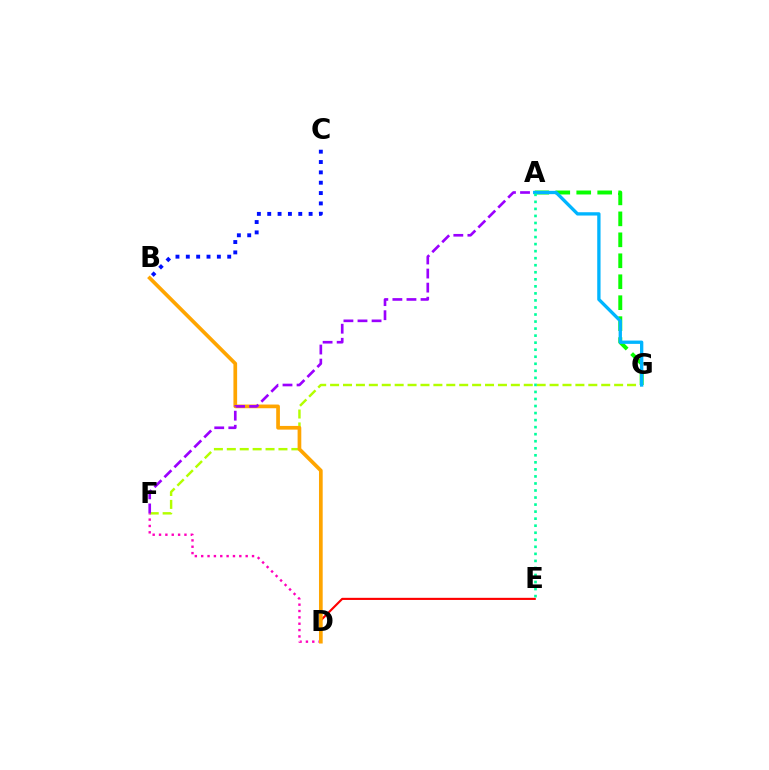{('F', 'G'): [{'color': '#b3ff00', 'line_style': 'dashed', 'thickness': 1.75}], ('D', 'E'): [{'color': '#ff0000', 'line_style': 'solid', 'thickness': 1.53}], ('D', 'F'): [{'color': '#ff00bd', 'line_style': 'dotted', 'thickness': 1.73}], ('B', 'D'): [{'color': '#ffa500', 'line_style': 'solid', 'thickness': 2.66}], ('A', 'G'): [{'color': '#08ff00', 'line_style': 'dashed', 'thickness': 2.85}, {'color': '#00b5ff', 'line_style': 'solid', 'thickness': 2.39}], ('A', 'F'): [{'color': '#9b00ff', 'line_style': 'dashed', 'thickness': 1.91}], ('A', 'E'): [{'color': '#00ff9d', 'line_style': 'dotted', 'thickness': 1.91}], ('B', 'C'): [{'color': '#0010ff', 'line_style': 'dotted', 'thickness': 2.81}]}